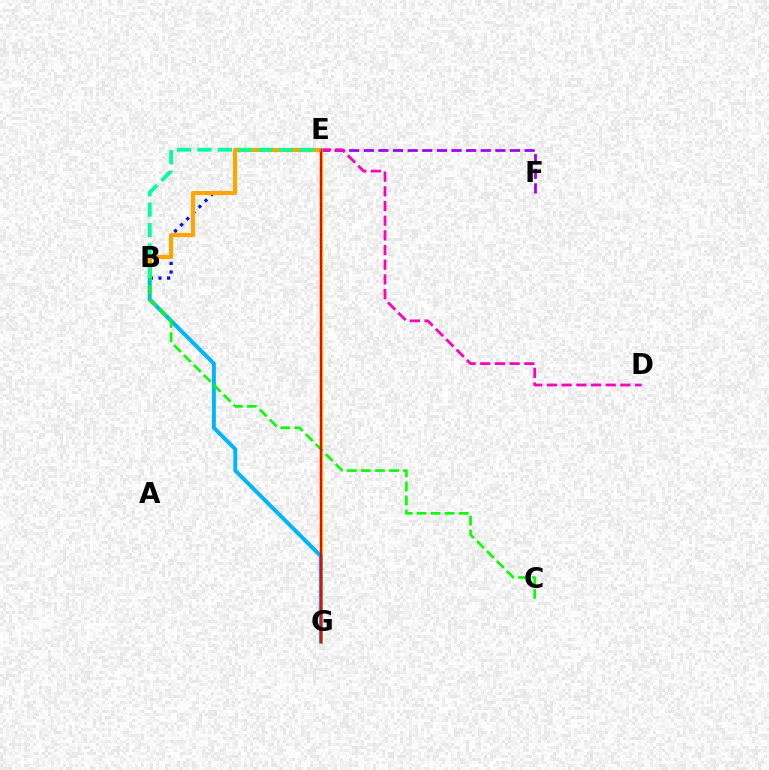{('E', 'G'): [{'color': '#b3ff00', 'line_style': 'solid', 'thickness': 2.46}, {'color': '#ff0000', 'line_style': 'solid', 'thickness': 1.76}], ('E', 'F'): [{'color': '#9b00ff', 'line_style': 'dashed', 'thickness': 1.98}], ('B', 'E'): [{'color': '#0010ff', 'line_style': 'dotted', 'thickness': 2.34}, {'color': '#ffa500', 'line_style': 'solid', 'thickness': 2.99}, {'color': '#00ff9d', 'line_style': 'dashed', 'thickness': 2.77}], ('D', 'E'): [{'color': '#ff00bd', 'line_style': 'dashed', 'thickness': 1.99}], ('B', 'G'): [{'color': '#00b5ff', 'line_style': 'solid', 'thickness': 2.83}], ('B', 'C'): [{'color': '#08ff00', 'line_style': 'dashed', 'thickness': 1.91}]}